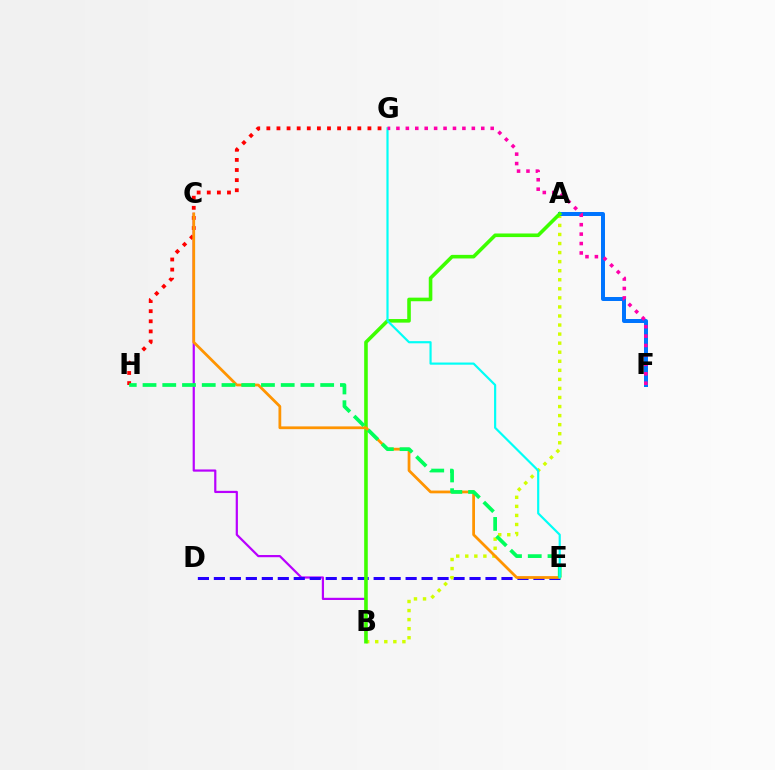{('B', 'C'): [{'color': '#b900ff', 'line_style': 'solid', 'thickness': 1.59}], ('D', 'E'): [{'color': '#2500ff', 'line_style': 'dashed', 'thickness': 2.17}], ('A', 'B'): [{'color': '#d1ff00', 'line_style': 'dotted', 'thickness': 2.46}, {'color': '#3dff00', 'line_style': 'solid', 'thickness': 2.59}], ('A', 'F'): [{'color': '#0074ff', 'line_style': 'solid', 'thickness': 2.87}], ('G', 'H'): [{'color': '#ff0000', 'line_style': 'dotted', 'thickness': 2.75}], ('C', 'E'): [{'color': '#ff9400', 'line_style': 'solid', 'thickness': 1.99}], ('E', 'H'): [{'color': '#00ff5c', 'line_style': 'dashed', 'thickness': 2.68}], ('E', 'G'): [{'color': '#00fff6', 'line_style': 'solid', 'thickness': 1.57}], ('F', 'G'): [{'color': '#ff00ac', 'line_style': 'dotted', 'thickness': 2.56}]}